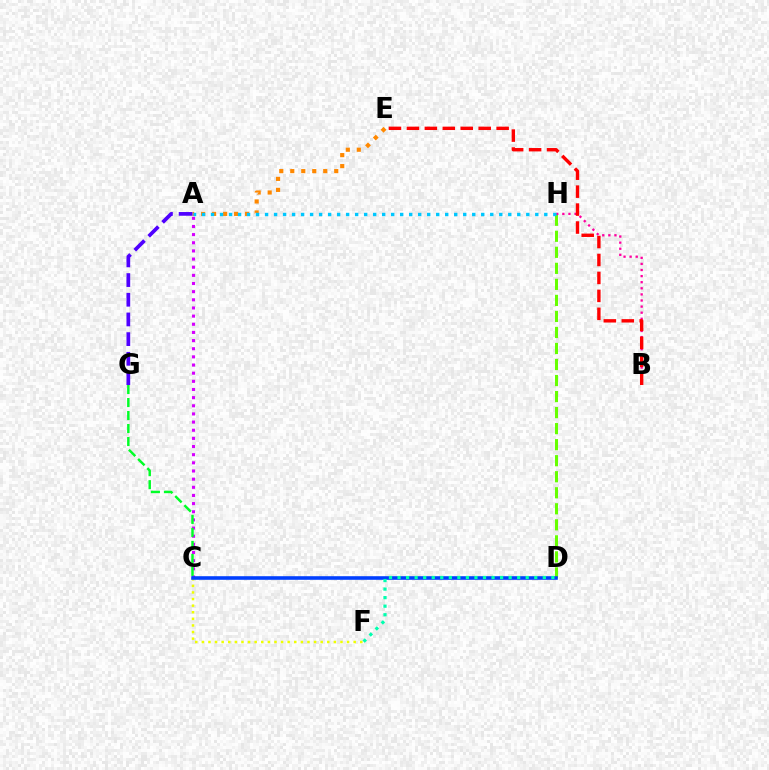{('C', 'F'): [{'color': '#eeff00', 'line_style': 'dotted', 'thickness': 1.79}], ('D', 'H'): [{'color': '#66ff00', 'line_style': 'dashed', 'thickness': 2.18}], ('A', 'E'): [{'color': '#ff8800', 'line_style': 'dotted', 'thickness': 2.99}], ('B', 'H'): [{'color': '#ff00a0', 'line_style': 'dotted', 'thickness': 1.66}], ('A', 'C'): [{'color': '#d600ff', 'line_style': 'dotted', 'thickness': 2.21}], ('A', 'G'): [{'color': '#4f00ff', 'line_style': 'dashed', 'thickness': 2.67}], ('A', 'H'): [{'color': '#00c7ff', 'line_style': 'dotted', 'thickness': 2.45}], ('C', 'G'): [{'color': '#00ff27', 'line_style': 'dashed', 'thickness': 1.77}], ('C', 'D'): [{'color': '#003fff', 'line_style': 'solid', 'thickness': 2.59}], ('B', 'E'): [{'color': '#ff0000', 'line_style': 'dashed', 'thickness': 2.44}], ('D', 'F'): [{'color': '#00ffaf', 'line_style': 'dotted', 'thickness': 2.32}]}